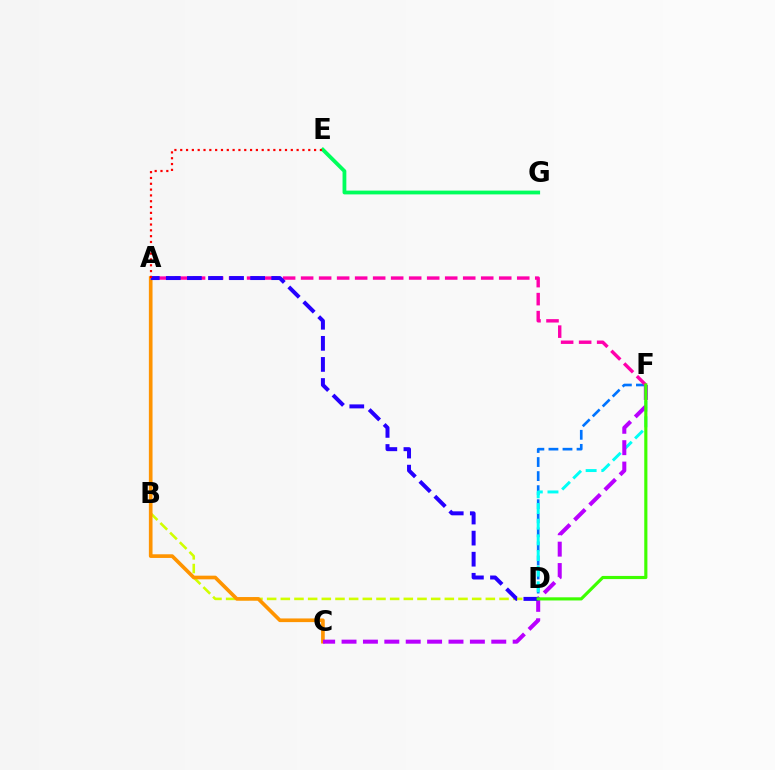{('D', 'F'): [{'color': '#0074ff', 'line_style': 'dashed', 'thickness': 1.91}, {'color': '#00fff6', 'line_style': 'dashed', 'thickness': 2.13}, {'color': '#3dff00', 'line_style': 'solid', 'thickness': 2.26}], ('A', 'F'): [{'color': '#ff00ac', 'line_style': 'dashed', 'thickness': 2.45}], ('B', 'D'): [{'color': '#d1ff00', 'line_style': 'dashed', 'thickness': 1.86}], ('E', 'G'): [{'color': '#00ff5c', 'line_style': 'solid', 'thickness': 2.73}], ('A', 'C'): [{'color': '#ff9400', 'line_style': 'solid', 'thickness': 2.64}], ('C', 'F'): [{'color': '#b900ff', 'line_style': 'dashed', 'thickness': 2.91}], ('A', 'D'): [{'color': '#2500ff', 'line_style': 'dashed', 'thickness': 2.86}], ('A', 'E'): [{'color': '#ff0000', 'line_style': 'dotted', 'thickness': 1.58}]}